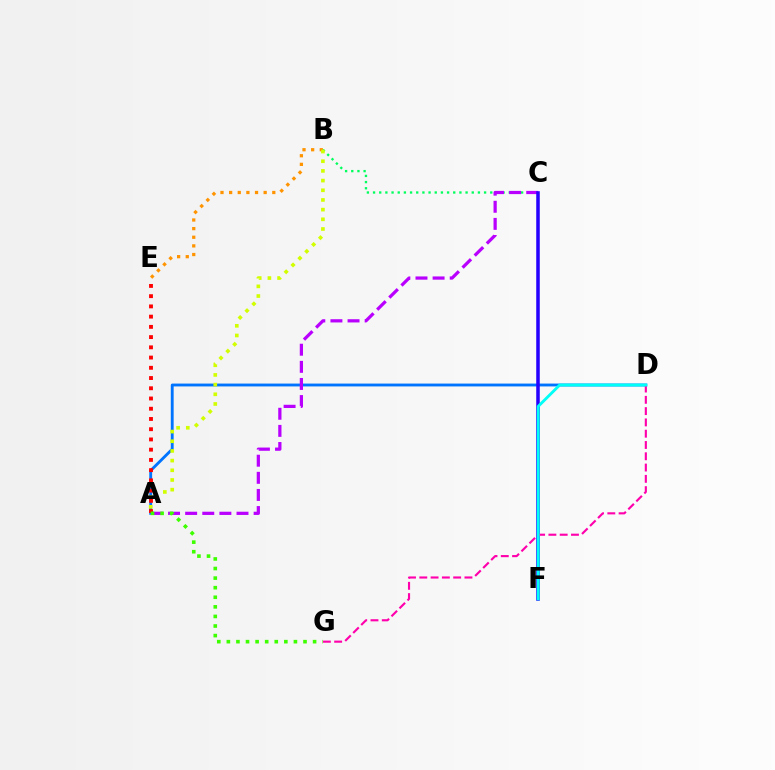{('A', 'D'): [{'color': '#0074ff', 'line_style': 'solid', 'thickness': 2.06}], ('B', 'E'): [{'color': '#ff9400', 'line_style': 'dotted', 'thickness': 2.35}], ('B', 'C'): [{'color': '#00ff5c', 'line_style': 'dotted', 'thickness': 1.68}], ('A', 'B'): [{'color': '#d1ff00', 'line_style': 'dotted', 'thickness': 2.63}], ('A', 'C'): [{'color': '#b900ff', 'line_style': 'dashed', 'thickness': 2.33}], ('A', 'E'): [{'color': '#ff0000', 'line_style': 'dotted', 'thickness': 2.78}], ('A', 'G'): [{'color': '#3dff00', 'line_style': 'dotted', 'thickness': 2.6}], ('C', 'F'): [{'color': '#2500ff', 'line_style': 'solid', 'thickness': 2.54}], ('D', 'G'): [{'color': '#ff00ac', 'line_style': 'dashed', 'thickness': 1.53}], ('D', 'F'): [{'color': '#00fff6', 'line_style': 'solid', 'thickness': 2.06}]}